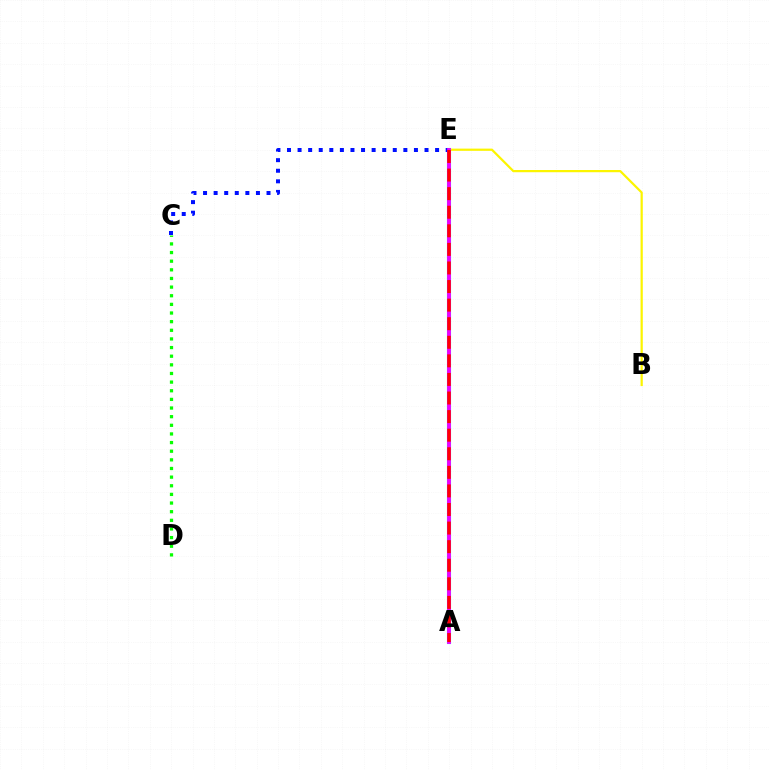{('A', 'E'): [{'color': '#00fff6', 'line_style': 'solid', 'thickness': 2.97}, {'color': '#ee00ff', 'line_style': 'solid', 'thickness': 2.76}, {'color': '#ff0000', 'line_style': 'dashed', 'thickness': 2.52}], ('C', 'E'): [{'color': '#0010ff', 'line_style': 'dotted', 'thickness': 2.87}], ('B', 'E'): [{'color': '#fcf500', 'line_style': 'solid', 'thickness': 1.6}], ('C', 'D'): [{'color': '#08ff00', 'line_style': 'dotted', 'thickness': 2.35}]}